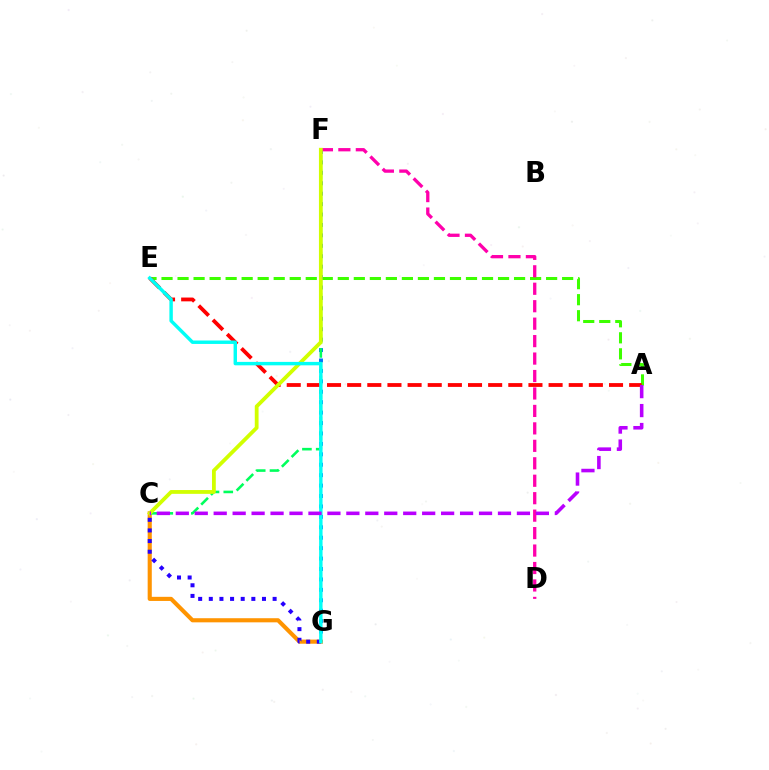{('A', 'E'): [{'color': '#3dff00', 'line_style': 'dashed', 'thickness': 2.18}, {'color': '#ff0000', 'line_style': 'dashed', 'thickness': 2.74}], ('F', 'G'): [{'color': '#0074ff', 'line_style': 'dotted', 'thickness': 2.83}], ('C', 'G'): [{'color': '#ff9400', 'line_style': 'solid', 'thickness': 2.97}, {'color': '#2500ff', 'line_style': 'dotted', 'thickness': 2.89}], ('D', 'F'): [{'color': '#ff00ac', 'line_style': 'dashed', 'thickness': 2.37}], ('C', 'F'): [{'color': '#00ff5c', 'line_style': 'dashed', 'thickness': 1.87}, {'color': '#d1ff00', 'line_style': 'solid', 'thickness': 2.73}], ('E', 'G'): [{'color': '#00fff6', 'line_style': 'solid', 'thickness': 2.47}], ('A', 'C'): [{'color': '#b900ff', 'line_style': 'dashed', 'thickness': 2.57}]}